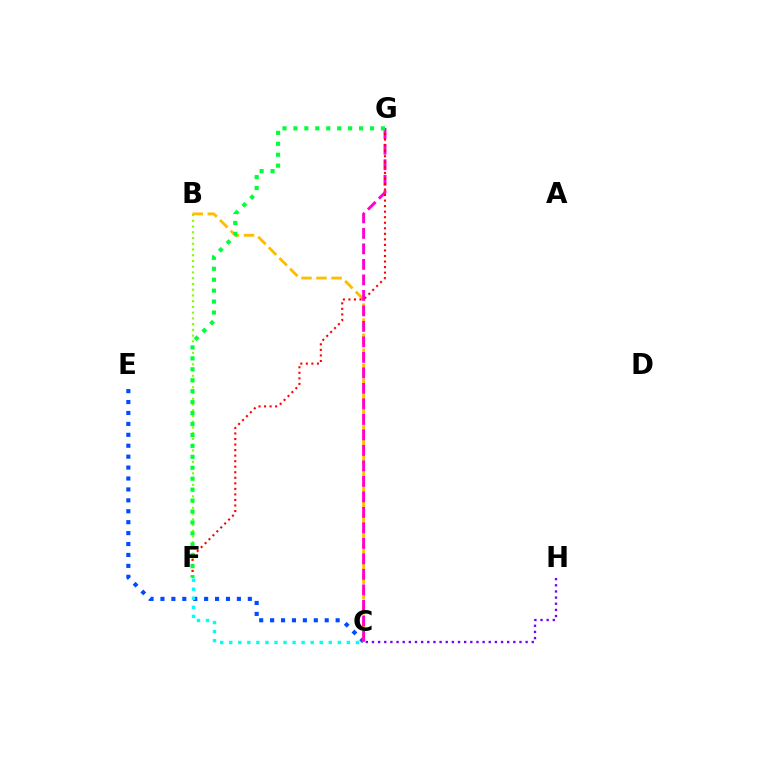{('C', 'H'): [{'color': '#7200ff', 'line_style': 'dotted', 'thickness': 1.67}], ('C', 'E'): [{'color': '#004bff', 'line_style': 'dotted', 'thickness': 2.97}], ('B', 'F'): [{'color': '#84ff00', 'line_style': 'dotted', 'thickness': 1.56}], ('B', 'C'): [{'color': '#ffbd00', 'line_style': 'dashed', 'thickness': 2.04}], ('C', 'G'): [{'color': '#ff00cf', 'line_style': 'dashed', 'thickness': 2.11}], ('C', 'F'): [{'color': '#00fff6', 'line_style': 'dotted', 'thickness': 2.46}], ('F', 'G'): [{'color': '#ff0000', 'line_style': 'dotted', 'thickness': 1.51}, {'color': '#00ff39', 'line_style': 'dotted', 'thickness': 2.97}]}